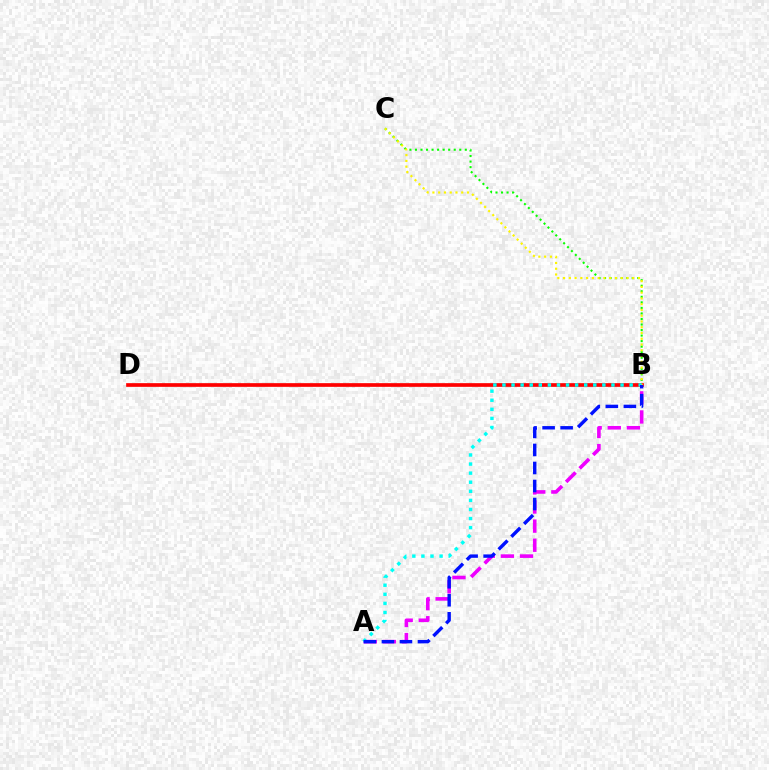{('B', 'C'): [{'color': '#08ff00', 'line_style': 'dotted', 'thickness': 1.5}, {'color': '#fcf500', 'line_style': 'dotted', 'thickness': 1.57}], ('B', 'D'): [{'color': '#ff0000', 'line_style': 'solid', 'thickness': 2.65}], ('A', 'B'): [{'color': '#ee00ff', 'line_style': 'dashed', 'thickness': 2.6}, {'color': '#00fff6', 'line_style': 'dotted', 'thickness': 2.47}, {'color': '#0010ff', 'line_style': 'dashed', 'thickness': 2.45}]}